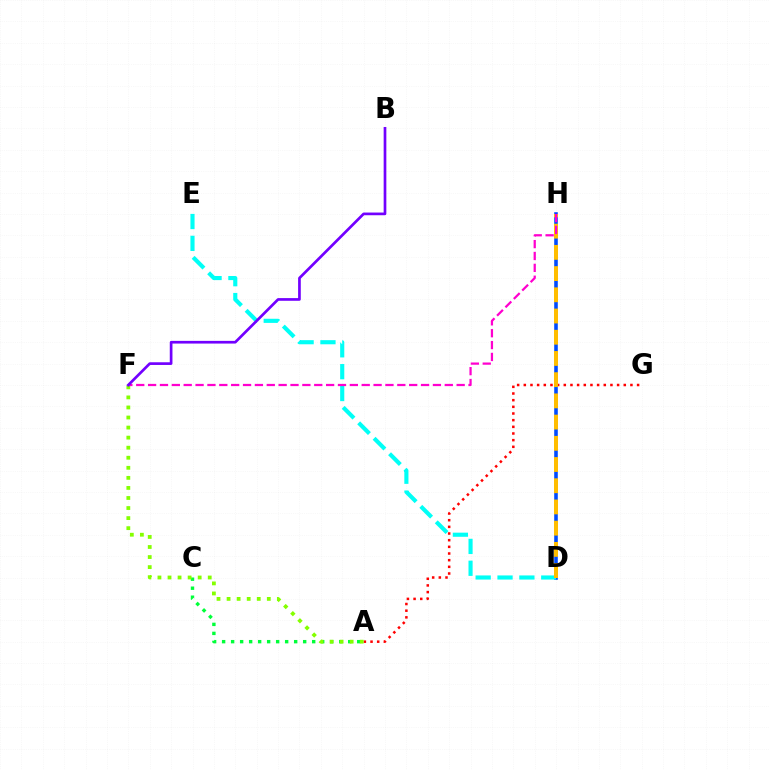{('A', 'G'): [{'color': '#ff0000', 'line_style': 'dotted', 'thickness': 1.81}], ('D', 'H'): [{'color': '#004bff', 'line_style': 'solid', 'thickness': 2.58}, {'color': '#ffbd00', 'line_style': 'dashed', 'thickness': 2.88}], ('D', 'E'): [{'color': '#00fff6', 'line_style': 'dashed', 'thickness': 2.97}], ('A', 'C'): [{'color': '#00ff39', 'line_style': 'dotted', 'thickness': 2.45}], ('A', 'F'): [{'color': '#84ff00', 'line_style': 'dotted', 'thickness': 2.73}], ('F', 'H'): [{'color': '#ff00cf', 'line_style': 'dashed', 'thickness': 1.61}], ('B', 'F'): [{'color': '#7200ff', 'line_style': 'solid', 'thickness': 1.94}]}